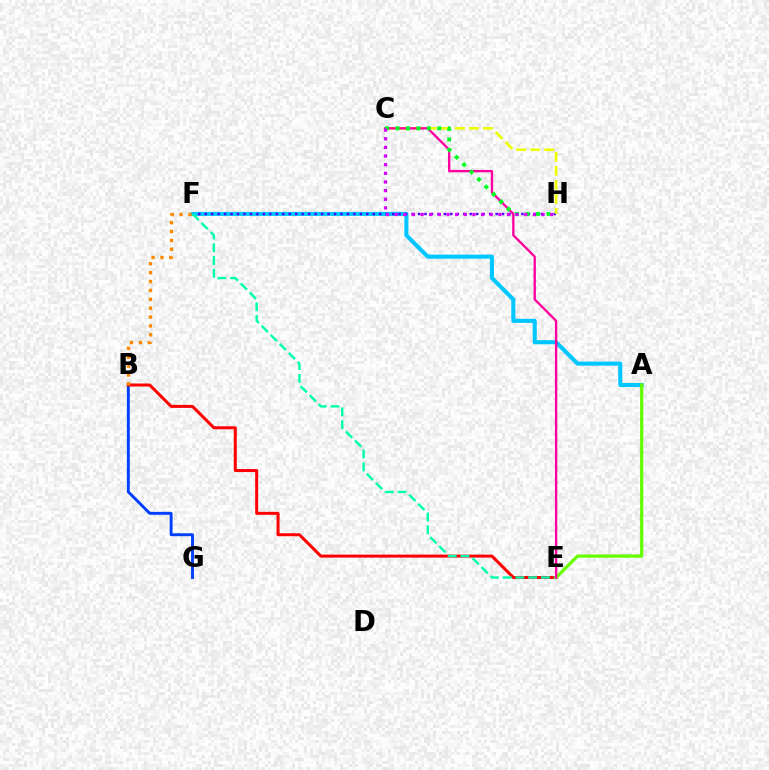{('A', 'F'): [{'color': '#00c7ff', 'line_style': 'solid', 'thickness': 2.93}], ('B', 'G'): [{'color': '#003fff', 'line_style': 'solid', 'thickness': 2.09}], ('F', 'H'): [{'color': '#4f00ff', 'line_style': 'dotted', 'thickness': 1.76}], ('B', 'E'): [{'color': '#ff0000', 'line_style': 'solid', 'thickness': 2.17}], ('E', 'F'): [{'color': '#00ffaf', 'line_style': 'dashed', 'thickness': 1.73}], ('C', 'H'): [{'color': '#eeff00', 'line_style': 'dashed', 'thickness': 1.9}, {'color': '#00ff27', 'line_style': 'dotted', 'thickness': 2.85}, {'color': '#d600ff', 'line_style': 'dotted', 'thickness': 2.35}], ('A', 'E'): [{'color': '#66ff00', 'line_style': 'solid', 'thickness': 2.32}], ('C', 'E'): [{'color': '#ff00a0', 'line_style': 'solid', 'thickness': 1.69}], ('B', 'F'): [{'color': '#ff8800', 'line_style': 'dotted', 'thickness': 2.41}]}